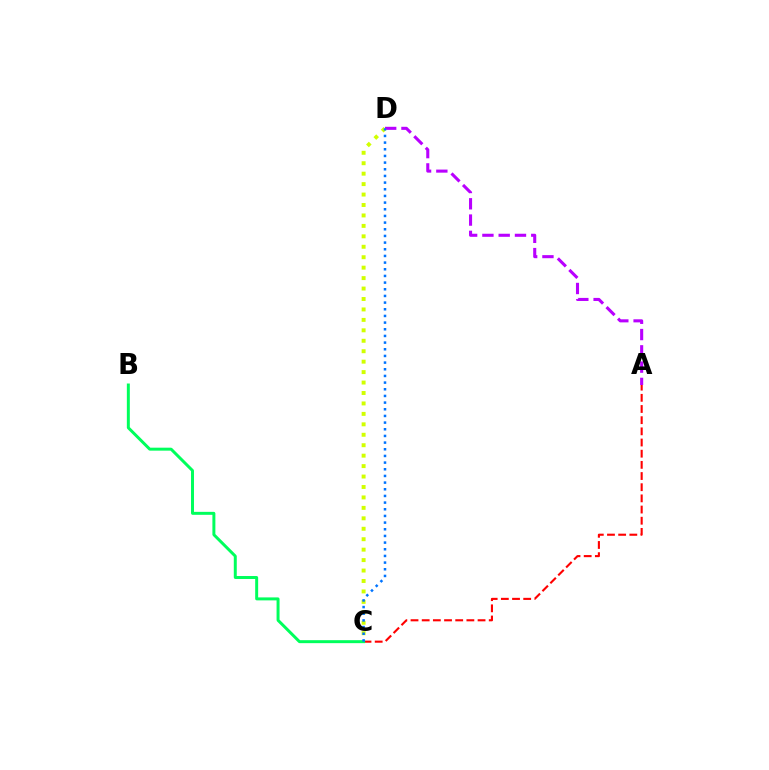{('A', 'D'): [{'color': '#b900ff', 'line_style': 'dashed', 'thickness': 2.21}], ('A', 'C'): [{'color': '#ff0000', 'line_style': 'dashed', 'thickness': 1.52}], ('B', 'C'): [{'color': '#00ff5c', 'line_style': 'solid', 'thickness': 2.14}], ('C', 'D'): [{'color': '#d1ff00', 'line_style': 'dotted', 'thickness': 2.84}, {'color': '#0074ff', 'line_style': 'dotted', 'thickness': 1.81}]}